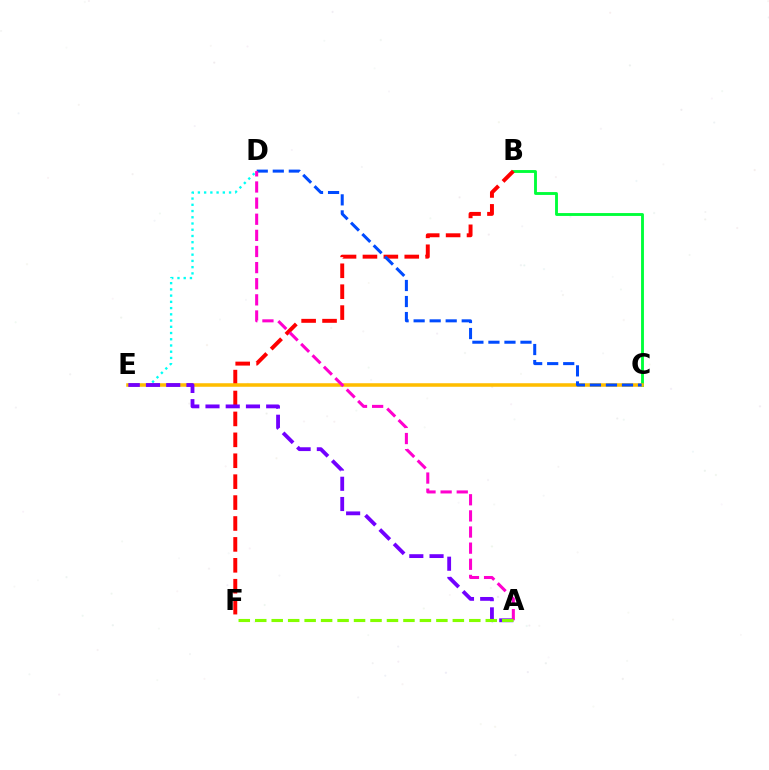{('B', 'C'): [{'color': '#00ff39', 'line_style': 'solid', 'thickness': 2.07}], ('B', 'F'): [{'color': '#ff0000', 'line_style': 'dashed', 'thickness': 2.84}], ('D', 'E'): [{'color': '#00fff6', 'line_style': 'dotted', 'thickness': 1.69}], ('C', 'E'): [{'color': '#ffbd00', 'line_style': 'solid', 'thickness': 2.55}], ('A', 'E'): [{'color': '#7200ff', 'line_style': 'dashed', 'thickness': 2.75}], ('C', 'D'): [{'color': '#004bff', 'line_style': 'dashed', 'thickness': 2.18}], ('A', 'D'): [{'color': '#ff00cf', 'line_style': 'dashed', 'thickness': 2.19}], ('A', 'F'): [{'color': '#84ff00', 'line_style': 'dashed', 'thickness': 2.24}]}